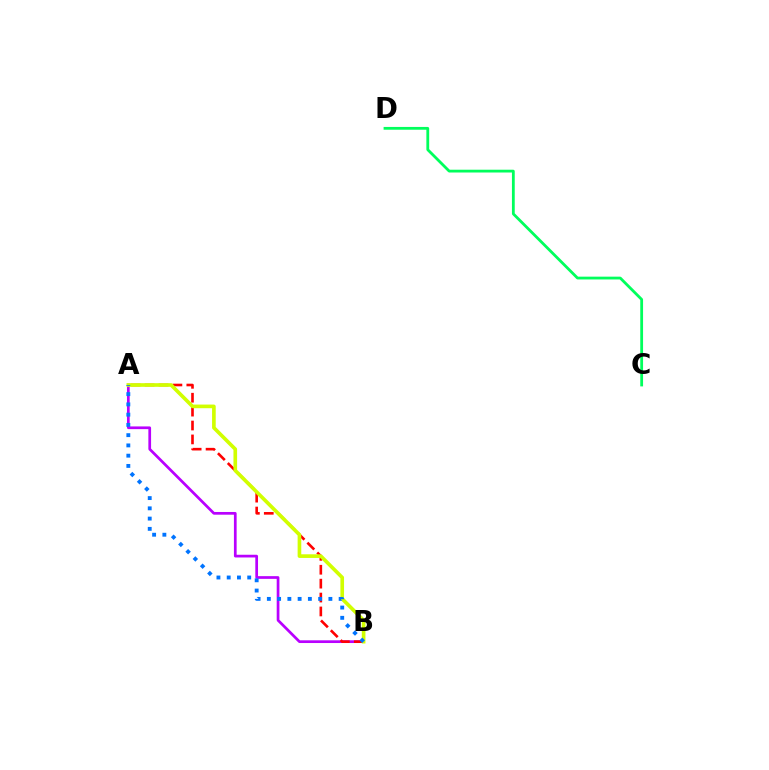{('A', 'B'): [{'color': '#b900ff', 'line_style': 'solid', 'thickness': 1.95}, {'color': '#ff0000', 'line_style': 'dashed', 'thickness': 1.89}, {'color': '#d1ff00', 'line_style': 'solid', 'thickness': 2.63}, {'color': '#0074ff', 'line_style': 'dotted', 'thickness': 2.79}], ('C', 'D'): [{'color': '#00ff5c', 'line_style': 'solid', 'thickness': 2.01}]}